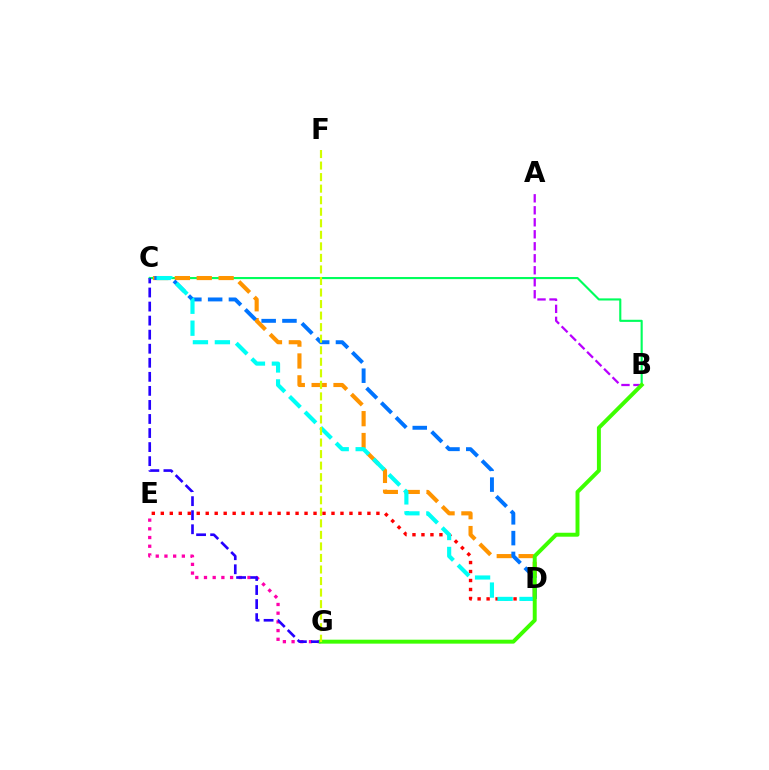{('E', 'G'): [{'color': '#ff00ac', 'line_style': 'dotted', 'thickness': 2.36}], ('B', 'C'): [{'color': '#00ff5c', 'line_style': 'solid', 'thickness': 1.53}], ('C', 'G'): [{'color': '#2500ff', 'line_style': 'dashed', 'thickness': 1.91}], ('C', 'D'): [{'color': '#ff9400', 'line_style': 'dashed', 'thickness': 2.97}, {'color': '#0074ff', 'line_style': 'dashed', 'thickness': 2.82}, {'color': '#00fff6', 'line_style': 'dashed', 'thickness': 2.98}], ('D', 'E'): [{'color': '#ff0000', 'line_style': 'dotted', 'thickness': 2.44}], ('A', 'B'): [{'color': '#b900ff', 'line_style': 'dashed', 'thickness': 1.63}], ('B', 'G'): [{'color': '#3dff00', 'line_style': 'solid', 'thickness': 2.84}], ('F', 'G'): [{'color': '#d1ff00', 'line_style': 'dashed', 'thickness': 1.57}]}